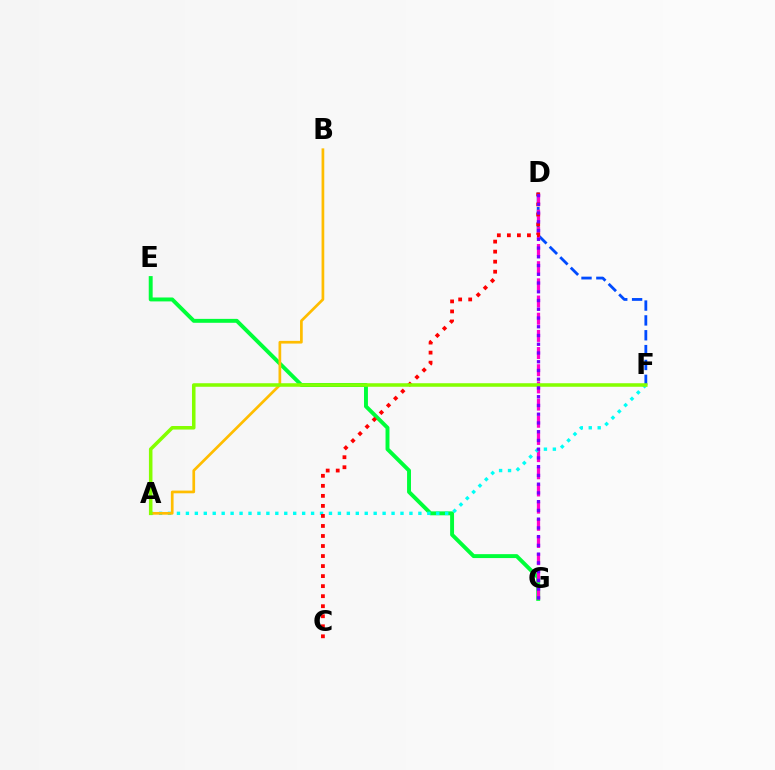{('D', 'F'): [{'color': '#004bff', 'line_style': 'dashed', 'thickness': 2.02}], ('E', 'G'): [{'color': '#00ff39', 'line_style': 'solid', 'thickness': 2.82}], ('D', 'G'): [{'color': '#ff00cf', 'line_style': 'dashed', 'thickness': 2.33}, {'color': '#7200ff', 'line_style': 'dotted', 'thickness': 2.38}], ('A', 'F'): [{'color': '#00fff6', 'line_style': 'dotted', 'thickness': 2.43}, {'color': '#84ff00', 'line_style': 'solid', 'thickness': 2.55}], ('A', 'B'): [{'color': '#ffbd00', 'line_style': 'solid', 'thickness': 1.95}], ('C', 'D'): [{'color': '#ff0000', 'line_style': 'dotted', 'thickness': 2.73}]}